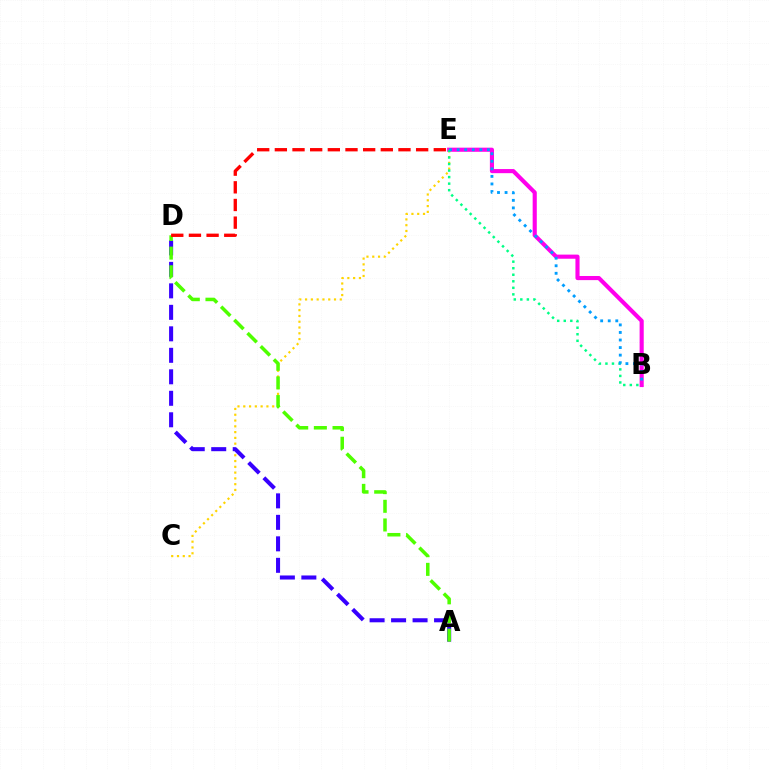{('B', 'E'): [{'color': '#ff00ed', 'line_style': 'solid', 'thickness': 2.97}, {'color': '#00ff86', 'line_style': 'dotted', 'thickness': 1.78}, {'color': '#009eff', 'line_style': 'dotted', 'thickness': 2.05}], ('C', 'E'): [{'color': '#ffd500', 'line_style': 'dotted', 'thickness': 1.57}], ('A', 'D'): [{'color': '#3700ff', 'line_style': 'dashed', 'thickness': 2.92}, {'color': '#4fff00', 'line_style': 'dashed', 'thickness': 2.54}], ('D', 'E'): [{'color': '#ff0000', 'line_style': 'dashed', 'thickness': 2.4}]}